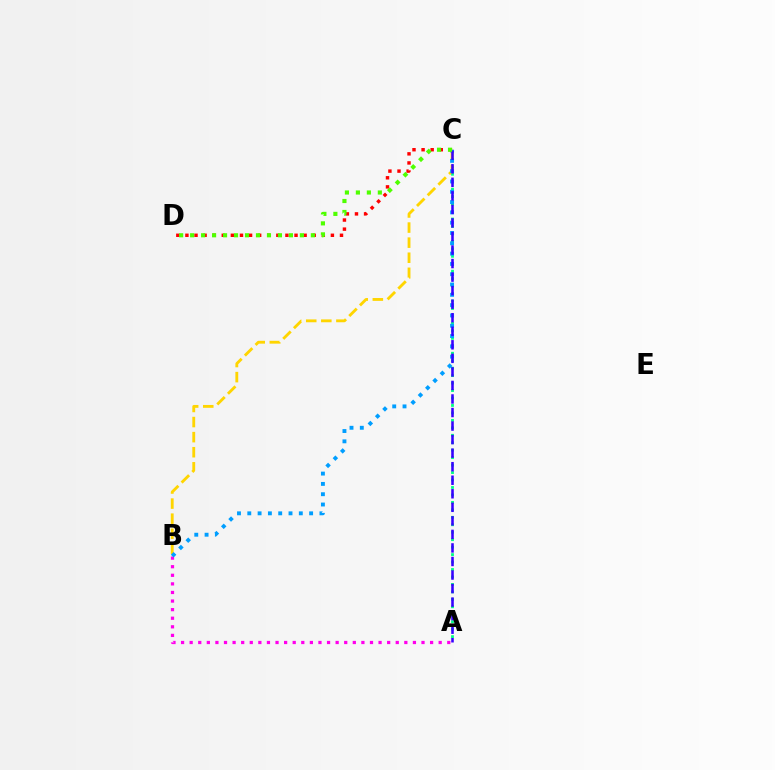{('A', 'C'): [{'color': '#00ff86', 'line_style': 'dotted', 'thickness': 2.03}, {'color': '#3700ff', 'line_style': 'dashed', 'thickness': 1.84}], ('A', 'B'): [{'color': '#ff00ed', 'line_style': 'dotted', 'thickness': 2.33}], ('B', 'C'): [{'color': '#ffd500', 'line_style': 'dashed', 'thickness': 2.05}, {'color': '#009eff', 'line_style': 'dotted', 'thickness': 2.8}], ('C', 'D'): [{'color': '#ff0000', 'line_style': 'dotted', 'thickness': 2.47}, {'color': '#4fff00', 'line_style': 'dotted', 'thickness': 2.98}]}